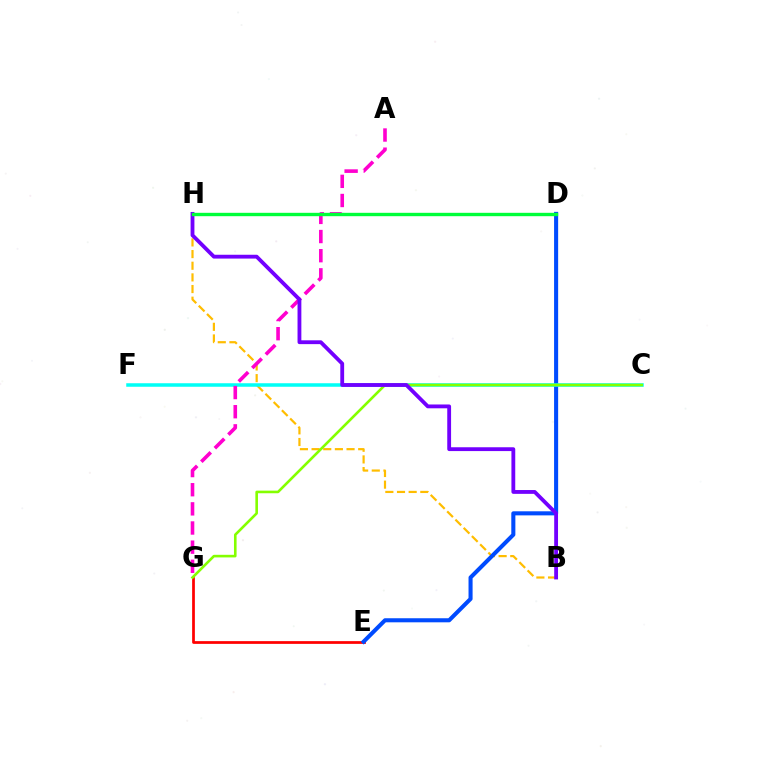{('B', 'H'): [{'color': '#ffbd00', 'line_style': 'dashed', 'thickness': 1.58}, {'color': '#7200ff', 'line_style': 'solid', 'thickness': 2.75}], ('E', 'G'): [{'color': '#ff0000', 'line_style': 'solid', 'thickness': 1.97}], ('D', 'E'): [{'color': '#004bff', 'line_style': 'solid', 'thickness': 2.93}], ('C', 'F'): [{'color': '#00fff6', 'line_style': 'solid', 'thickness': 2.53}], ('A', 'G'): [{'color': '#ff00cf', 'line_style': 'dashed', 'thickness': 2.6}], ('C', 'G'): [{'color': '#84ff00', 'line_style': 'solid', 'thickness': 1.88}], ('D', 'H'): [{'color': '#00ff39', 'line_style': 'solid', 'thickness': 2.43}]}